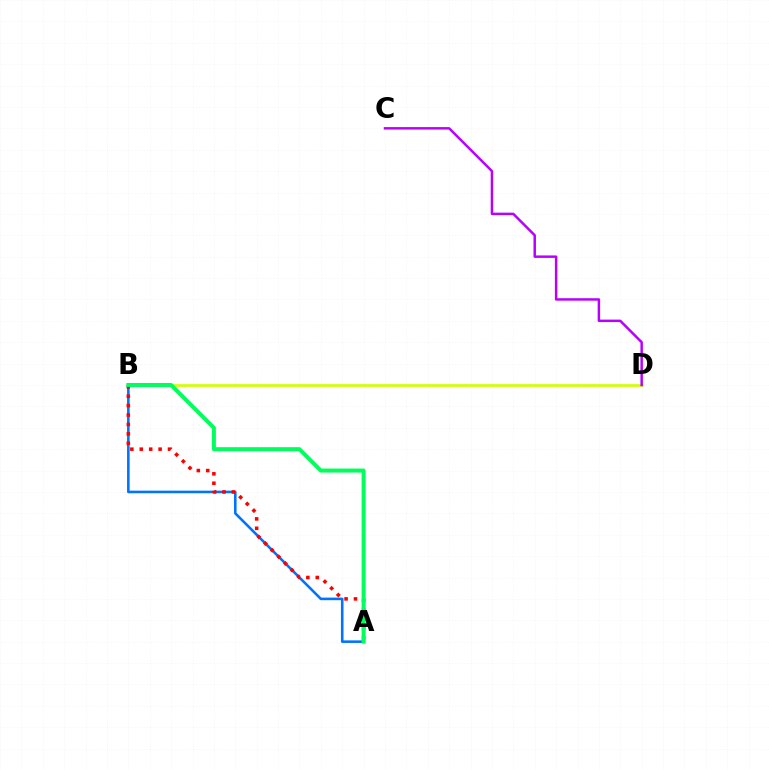{('B', 'D'): [{'color': '#d1ff00', 'line_style': 'solid', 'thickness': 1.92}], ('A', 'B'): [{'color': '#0074ff', 'line_style': 'solid', 'thickness': 1.86}, {'color': '#ff0000', 'line_style': 'dotted', 'thickness': 2.56}, {'color': '#00ff5c', 'line_style': 'solid', 'thickness': 2.88}], ('C', 'D'): [{'color': '#b900ff', 'line_style': 'solid', 'thickness': 1.78}]}